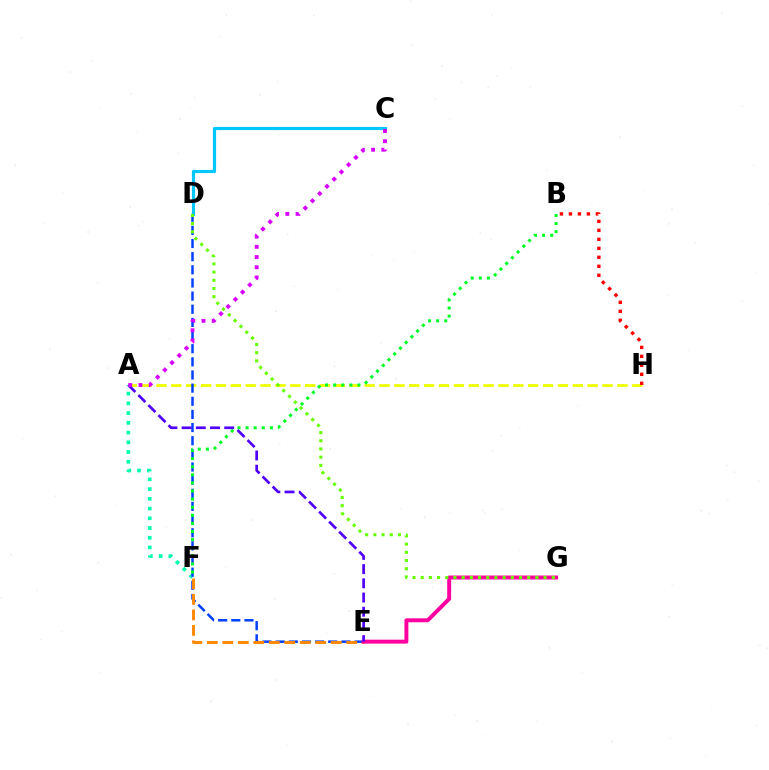{('C', 'D'): [{'color': '#00c7ff', 'line_style': 'solid', 'thickness': 2.28}], ('A', 'F'): [{'color': '#00ffaf', 'line_style': 'dotted', 'thickness': 2.65}], ('A', 'H'): [{'color': '#eeff00', 'line_style': 'dashed', 'thickness': 2.02}], ('D', 'E'): [{'color': '#003fff', 'line_style': 'dashed', 'thickness': 1.79}], ('E', 'F'): [{'color': '#ff8800', 'line_style': 'dashed', 'thickness': 2.1}], ('E', 'G'): [{'color': '#ff00a0', 'line_style': 'solid', 'thickness': 2.83}], ('B', 'H'): [{'color': '#ff0000', 'line_style': 'dotted', 'thickness': 2.44}], ('D', 'G'): [{'color': '#66ff00', 'line_style': 'dotted', 'thickness': 2.23}], ('B', 'F'): [{'color': '#00ff27', 'line_style': 'dotted', 'thickness': 2.2}], ('A', 'E'): [{'color': '#4f00ff', 'line_style': 'dashed', 'thickness': 1.93}], ('A', 'C'): [{'color': '#d600ff', 'line_style': 'dotted', 'thickness': 2.77}]}